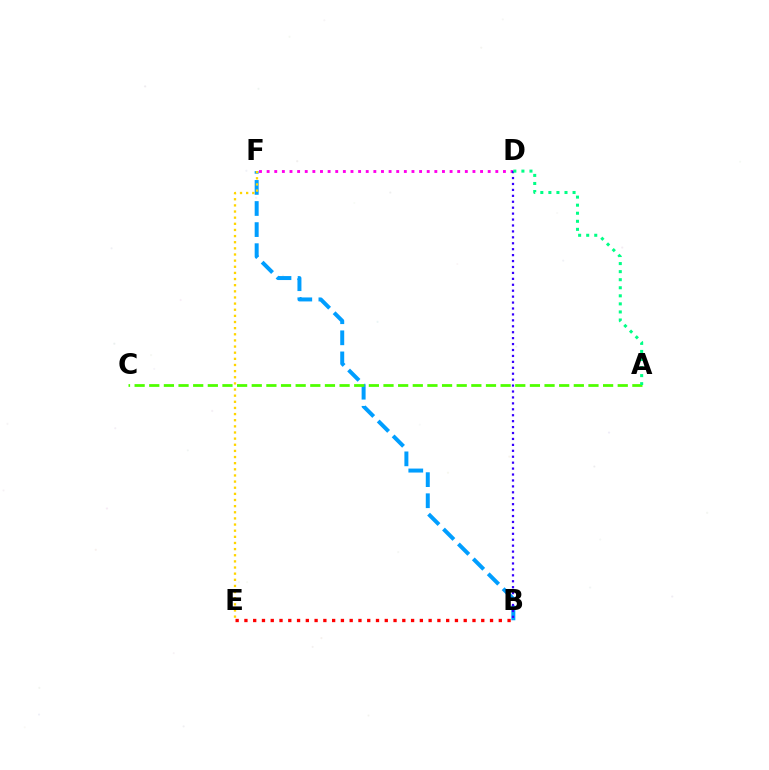{('B', 'F'): [{'color': '#009eff', 'line_style': 'dashed', 'thickness': 2.86}], ('D', 'F'): [{'color': '#ff00ed', 'line_style': 'dotted', 'thickness': 2.07}], ('B', 'E'): [{'color': '#ff0000', 'line_style': 'dotted', 'thickness': 2.38}], ('E', 'F'): [{'color': '#ffd500', 'line_style': 'dotted', 'thickness': 1.67}], ('B', 'D'): [{'color': '#3700ff', 'line_style': 'dotted', 'thickness': 1.61}], ('A', 'C'): [{'color': '#4fff00', 'line_style': 'dashed', 'thickness': 1.99}], ('A', 'D'): [{'color': '#00ff86', 'line_style': 'dotted', 'thickness': 2.19}]}